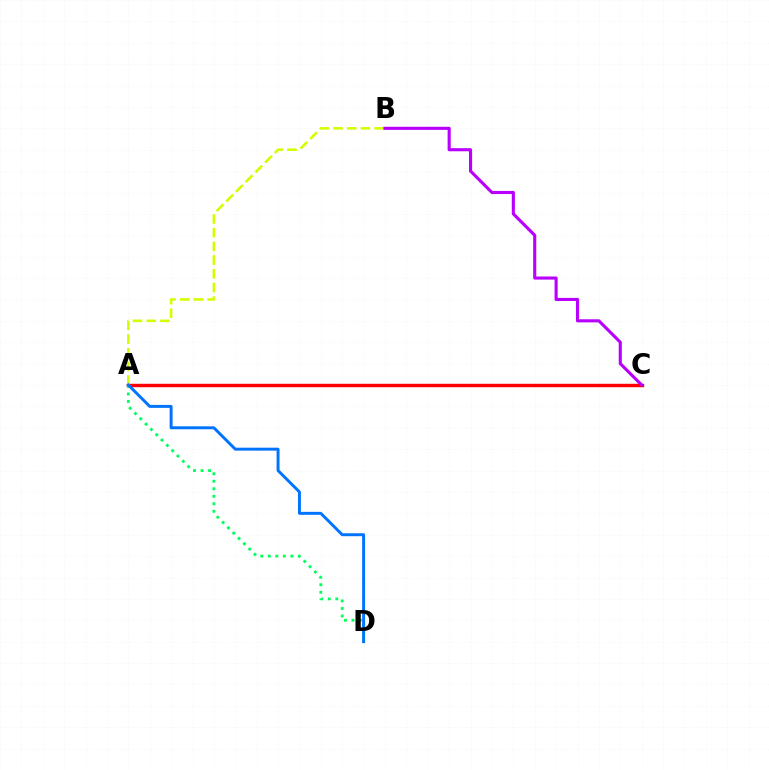{('A', 'C'): [{'color': '#ff0000', 'line_style': 'solid', 'thickness': 2.47}], ('A', 'D'): [{'color': '#00ff5c', 'line_style': 'dotted', 'thickness': 2.04}, {'color': '#0074ff', 'line_style': 'solid', 'thickness': 2.13}], ('A', 'B'): [{'color': '#d1ff00', 'line_style': 'dashed', 'thickness': 1.86}], ('B', 'C'): [{'color': '#b900ff', 'line_style': 'solid', 'thickness': 2.24}]}